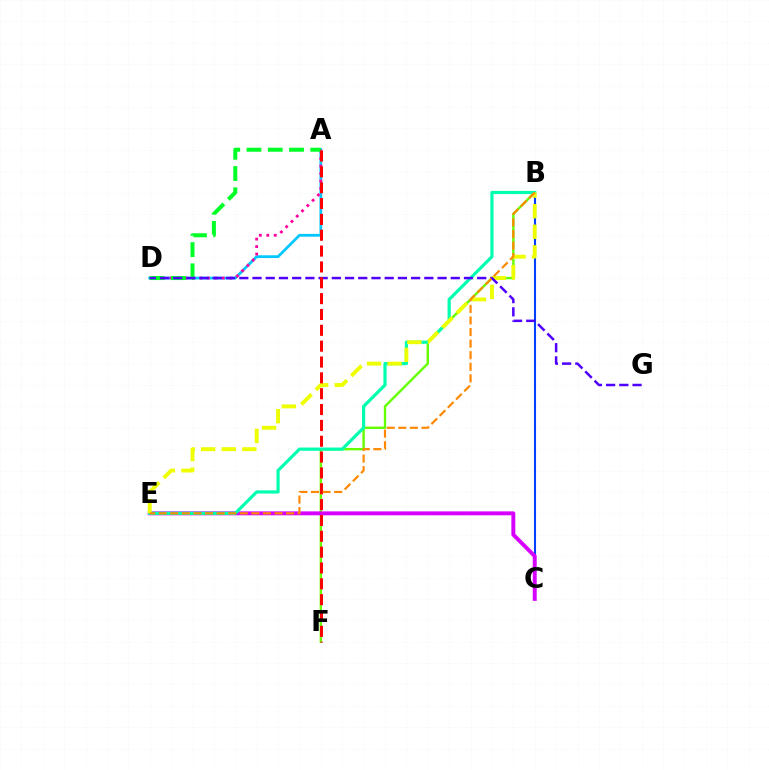{('B', 'F'): [{'color': '#66ff00', 'line_style': 'solid', 'thickness': 1.73}], ('A', 'D'): [{'color': '#00c7ff', 'line_style': 'solid', 'thickness': 1.99}, {'color': '#ff00a0', 'line_style': 'dotted', 'thickness': 2.03}, {'color': '#00ff27', 'line_style': 'dashed', 'thickness': 2.89}], ('B', 'C'): [{'color': '#003fff', 'line_style': 'solid', 'thickness': 1.5}], ('C', 'E'): [{'color': '#d600ff', 'line_style': 'solid', 'thickness': 2.83}], ('B', 'E'): [{'color': '#00ffaf', 'line_style': 'solid', 'thickness': 2.3}, {'color': '#eeff00', 'line_style': 'dashed', 'thickness': 2.8}, {'color': '#ff8800', 'line_style': 'dashed', 'thickness': 1.57}], ('D', 'G'): [{'color': '#4f00ff', 'line_style': 'dashed', 'thickness': 1.8}], ('A', 'F'): [{'color': '#ff0000', 'line_style': 'dashed', 'thickness': 2.15}]}